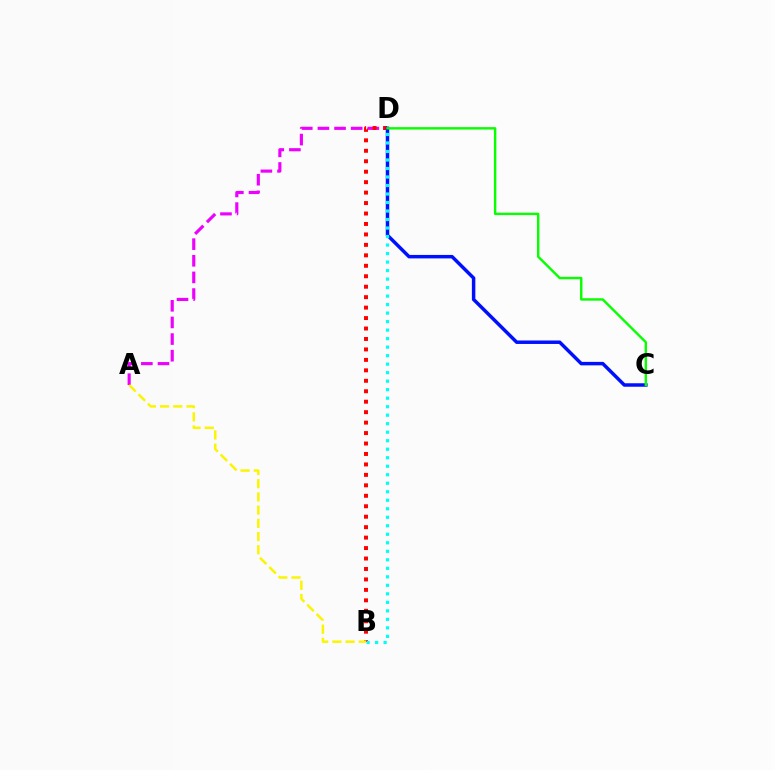{('A', 'D'): [{'color': '#ee00ff', 'line_style': 'dashed', 'thickness': 2.26}], ('B', 'D'): [{'color': '#ff0000', 'line_style': 'dotted', 'thickness': 2.84}, {'color': '#00fff6', 'line_style': 'dotted', 'thickness': 2.31}], ('C', 'D'): [{'color': '#0010ff', 'line_style': 'solid', 'thickness': 2.5}, {'color': '#08ff00', 'line_style': 'solid', 'thickness': 1.73}], ('A', 'B'): [{'color': '#fcf500', 'line_style': 'dashed', 'thickness': 1.79}]}